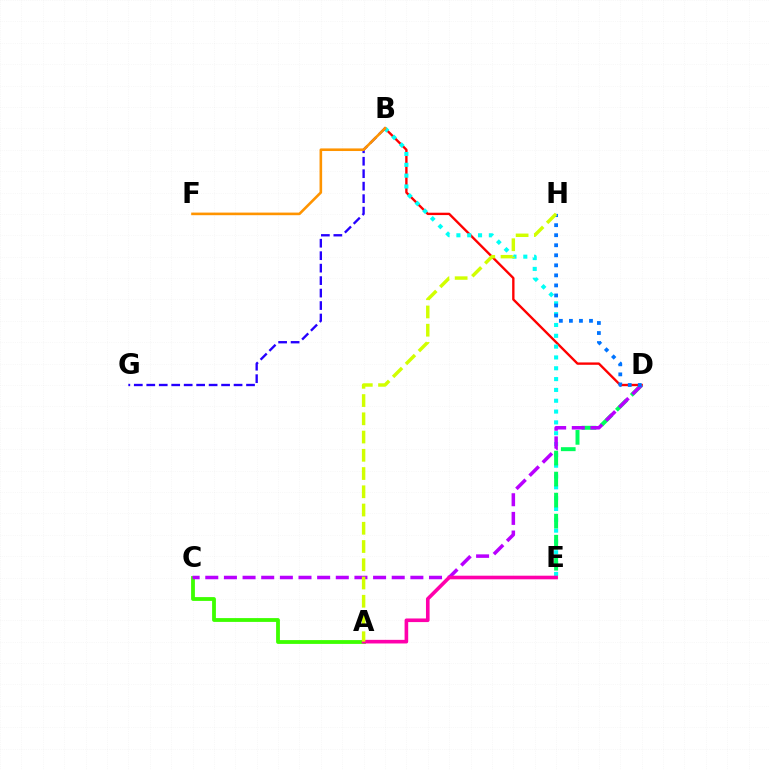{('A', 'C'): [{'color': '#3dff00', 'line_style': 'solid', 'thickness': 2.74}], ('B', 'D'): [{'color': '#ff0000', 'line_style': 'solid', 'thickness': 1.7}], ('B', 'E'): [{'color': '#00fff6', 'line_style': 'dotted', 'thickness': 2.94}], ('D', 'E'): [{'color': '#00ff5c', 'line_style': 'dashed', 'thickness': 2.86}], ('C', 'D'): [{'color': '#b900ff', 'line_style': 'dashed', 'thickness': 2.53}], ('A', 'E'): [{'color': '#ff00ac', 'line_style': 'solid', 'thickness': 2.61}], ('B', 'G'): [{'color': '#2500ff', 'line_style': 'dashed', 'thickness': 1.69}], ('D', 'H'): [{'color': '#0074ff', 'line_style': 'dotted', 'thickness': 2.73}], ('A', 'H'): [{'color': '#d1ff00', 'line_style': 'dashed', 'thickness': 2.48}], ('B', 'F'): [{'color': '#ff9400', 'line_style': 'solid', 'thickness': 1.88}]}